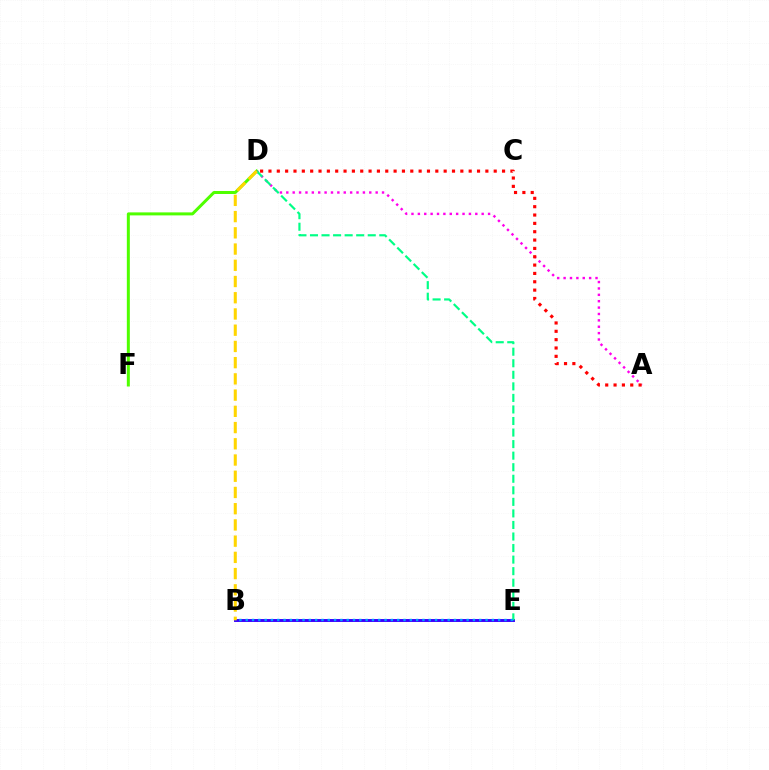{('B', 'E'): [{'color': '#3700ff', 'line_style': 'solid', 'thickness': 2.1}, {'color': '#009eff', 'line_style': 'dotted', 'thickness': 1.71}], ('D', 'F'): [{'color': '#4fff00', 'line_style': 'solid', 'thickness': 2.16}], ('A', 'D'): [{'color': '#ff00ed', 'line_style': 'dotted', 'thickness': 1.73}, {'color': '#ff0000', 'line_style': 'dotted', 'thickness': 2.27}], ('D', 'E'): [{'color': '#00ff86', 'line_style': 'dashed', 'thickness': 1.57}], ('B', 'D'): [{'color': '#ffd500', 'line_style': 'dashed', 'thickness': 2.2}]}